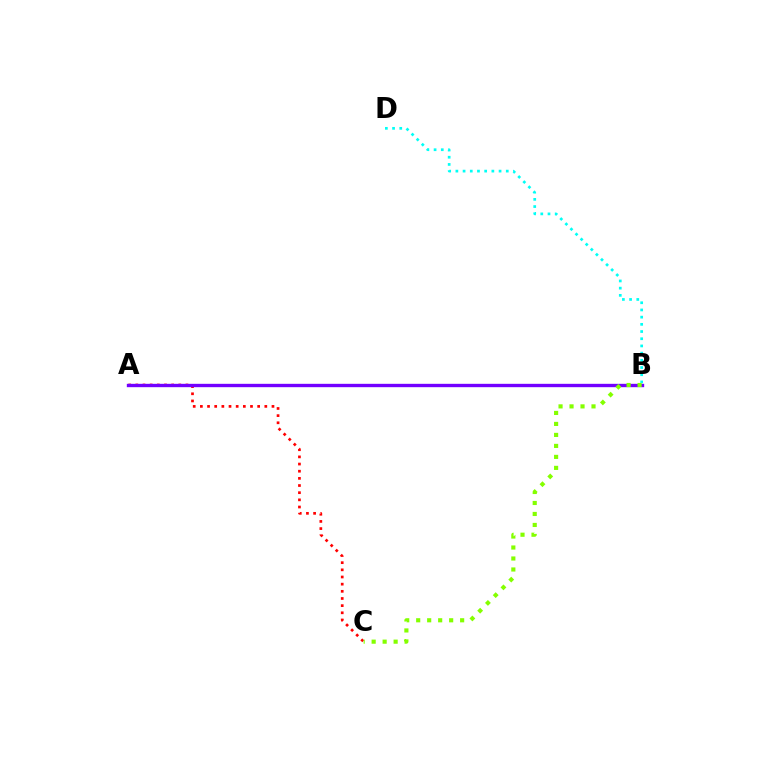{('A', 'C'): [{'color': '#ff0000', 'line_style': 'dotted', 'thickness': 1.95}], ('A', 'B'): [{'color': '#7200ff', 'line_style': 'solid', 'thickness': 2.42}], ('B', 'D'): [{'color': '#00fff6', 'line_style': 'dotted', 'thickness': 1.96}], ('B', 'C'): [{'color': '#84ff00', 'line_style': 'dotted', 'thickness': 2.99}]}